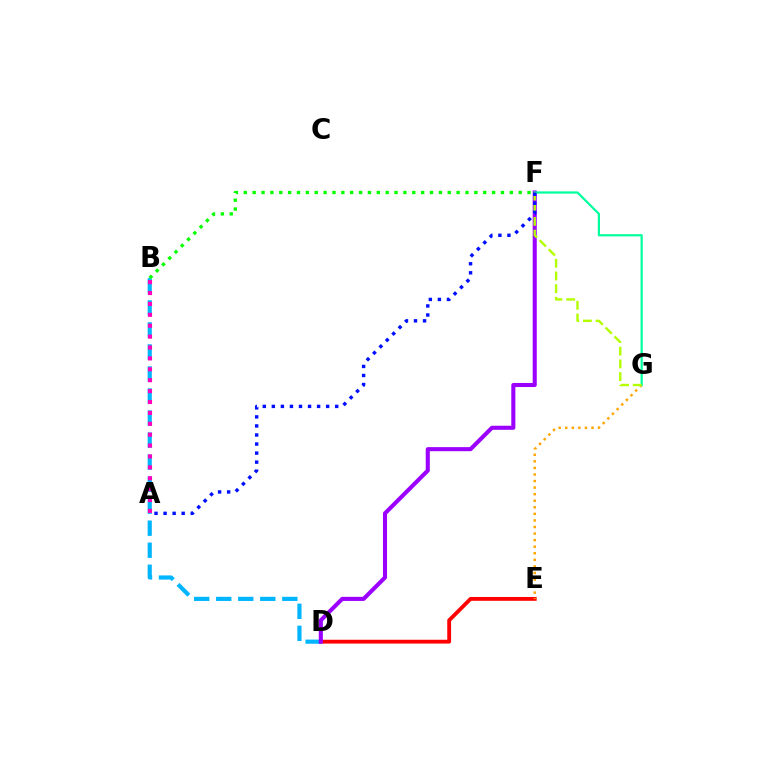{('D', 'E'): [{'color': '#ff0000', 'line_style': 'solid', 'thickness': 2.76}], ('E', 'G'): [{'color': '#ffa500', 'line_style': 'dotted', 'thickness': 1.78}], ('B', 'D'): [{'color': '#00b5ff', 'line_style': 'dashed', 'thickness': 2.99}], ('D', 'F'): [{'color': '#9b00ff', 'line_style': 'solid', 'thickness': 2.94}], ('B', 'F'): [{'color': '#08ff00', 'line_style': 'dotted', 'thickness': 2.41}], ('F', 'G'): [{'color': '#00ff9d', 'line_style': 'solid', 'thickness': 1.6}, {'color': '#b3ff00', 'line_style': 'dashed', 'thickness': 1.72}], ('A', 'B'): [{'color': '#ff00bd', 'line_style': 'dotted', 'thickness': 2.96}], ('A', 'F'): [{'color': '#0010ff', 'line_style': 'dotted', 'thickness': 2.46}]}